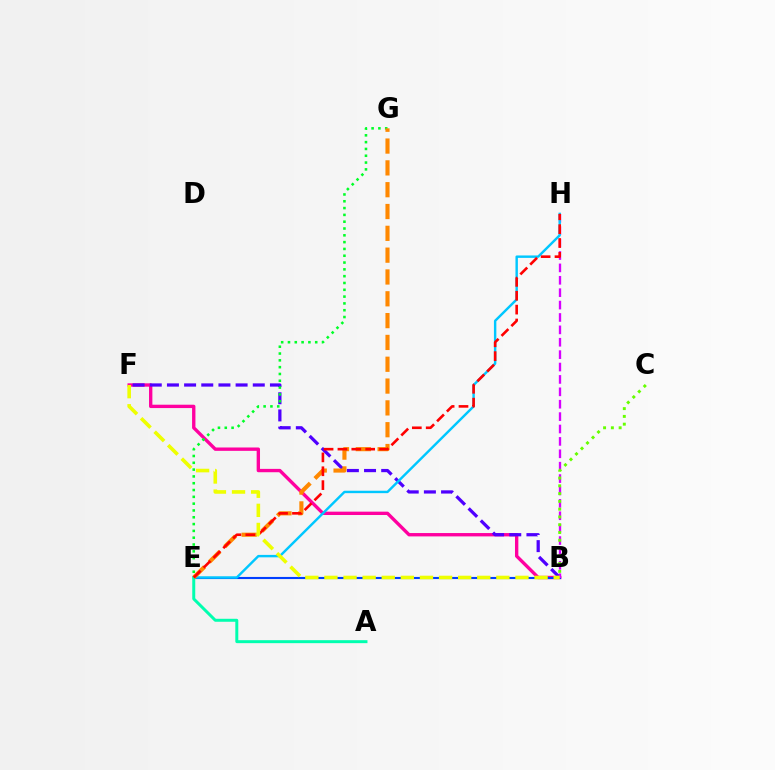{('B', 'F'): [{'color': '#ff00a0', 'line_style': 'solid', 'thickness': 2.41}, {'color': '#4f00ff', 'line_style': 'dashed', 'thickness': 2.33}, {'color': '#eeff00', 'line_style': 'dashed', 'thickness': 2.6}], ('E', 'G'): [{'color': '#00ff27', 'line_style': 'dotted', 'thickness': 1.85}, {'color': '#ff8800', 'line_style': 'dashed', 'thickness': 2.96}], ('B', 'E'): [{'color': '#003fff', 'line_style': 'solid', 'thickness': 1.52}], ('B', 'H'): [{'color': '#d600ff', 'line_style': 'dashed', 'thickness': 1.68}], ('E', 'H'): [{'color': '#00c7ff', 'line_style': 'solid', 'thickness': 1.74}, {'color': '#ff0000', 'line_style': 'dashed', 'thickness': 1.88}], ('B', 'C'): [{'color': '#66ff00', 'line_style': 'dotted', 'thickness': 2.11}], ('A', 'E'): [{'color': '#00ffaf', 'line_style': 'solid', 'thickness': 2.14}]}